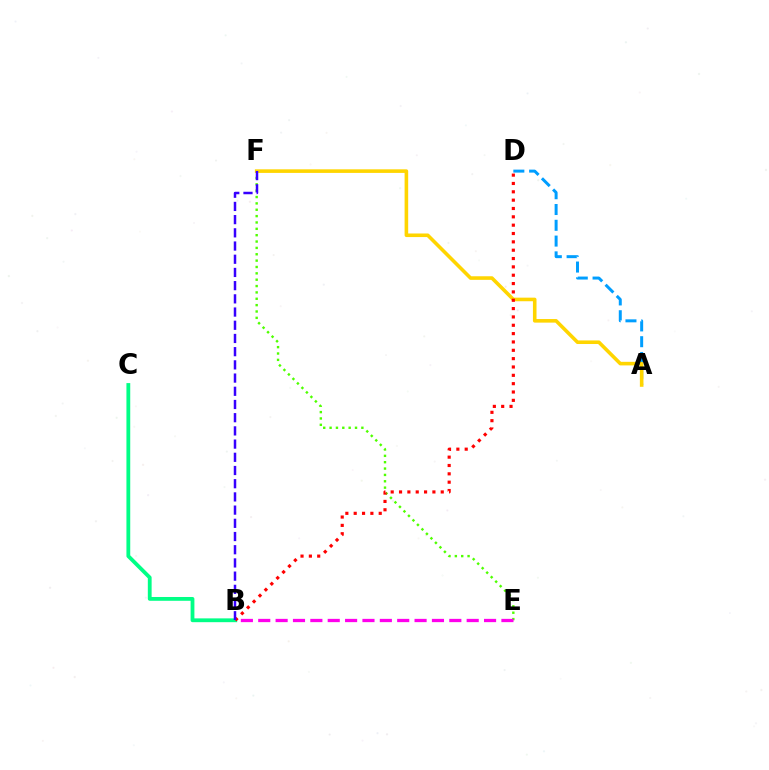{('A', 'D'): [{'color': '#009eff', 'line_style': 'dashed', 'thickness': 2.14}], ('E', 'F'): [{'color': '#4fff00', 'line_style': 'dotted', 'thickness': 1.73}], ('A', 'F'): [{'color': '#ffd500', 'line_style': 'solid', 'thickness': 2.58}], ('B', 'C'): [{'color': '#00ff86', 'line_style': 'solid', 'thickness': 2.74}], ('B', 'D'): [{'color': '#ff0000', 'line_style': 'dotted', 'thickness': 2.27}], ('B', 'F'): [{'color': '#3700ff', 'line_style': 'dashed', 'thickness': 1.79}], ('B', 'E'): [{'color': '#ff00ed', 'line_style': 'dashed', 'thickness': 2.36}]}